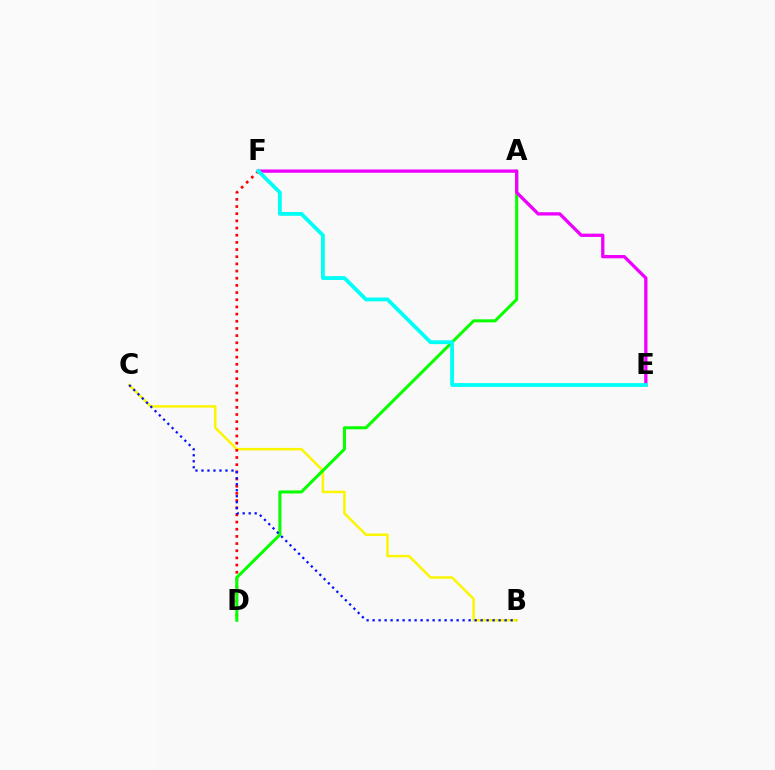{('B', 'C'): [{'color': '#fcf500', 'line_style': 'solid', 'thickness': 1.79}, {'color': '#0010ff', 'line_style': 'dotted', 'thickness': 1.63}], ('D', 'F'): [{'color': '#ff0000', 'line_style': 'dotted', 'thickness': 1.95}], ('A', 'D'): [{'color': '#08ff00', 'line_style': 'solid', 'thickness': 2.19}], ('E', 'F'): [{'color': '#ee00ff', 'line_style': 'solid', 'thickness': 2.37}, {'color': '#00fff6', 'line_style': 'solid', 'thickness': 2.74}]}